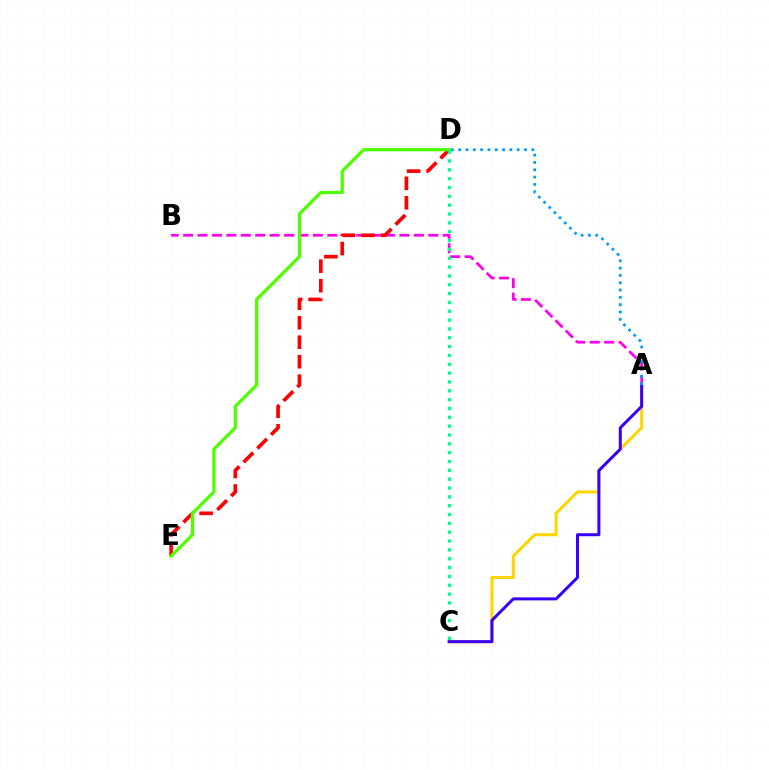{('A', 'B'): [{'color': '#ff00ed', 'line_style': 'dashed', 'thickness': 1.96}], ('D', 'E'): [{'color': '#ff0000', 'line_style': 'dashed', 'thickness': 2.65}, {'color': '#4fff00', 'line_style': 'solid', 'thickness': 2.35}], ('A', 'C'): [{'color': '#ffd500', 'line_style': 'solid', 'thickness': 2.21}, {'color': '#3700ff', 'line_style': 'solid', 'thickness': 2.16}], ('C', 'D'): [{'color': '#00ff86', 'line_style': 'dotted', 'thickness': 2.4}], ('A', 'D'): [{'color': '#009eff', 'line_style': 'dotted', 'thickness': 1.99}]}